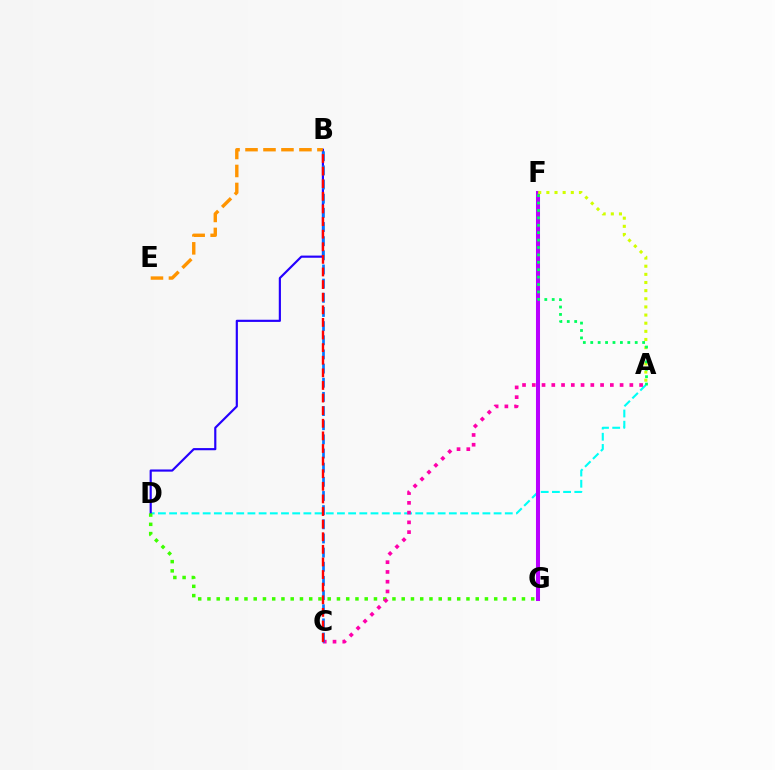{('A', 'D'): [{'color': '#00fff6', 'line_style': 'dashed', 'thickness': 1.52}], ('B', 'D'): [{'color': '#2500ff', 'line_style': 'solid', 'thickness': 1.56}], ('F', 'G'): [{'color': '#b900ff', 'line_style': 'solid', 'thickness': 2.91}], ('A', 'F'): [{'color': '#d1ff00', 'line_style': 'dotted', 'thickness': 2.21}, {'color': '#00ff5c', 'line_style': 'dotted', 'thickness': 2.01}], ('D', 'G'): [{'color': '#3dff00', 'line_style': 'dotted', 'thickness': 2.51}], ('B', 'E'): [{'color': '#ff9400', 'line_style': 'dashed', 'thickness': 2.44}], ('A', 'C'): [{'color': '#ff00ac', 'line_style': 'dotted', 'thickness': 2.65}], ('B', 'C'): [{'color': '#0074ff', 'line_style': 'dashed', 'thickness': 1.92}, {'color': '#ff0000', 'line_style': 'dashed', 'thickness': 1.71}]}